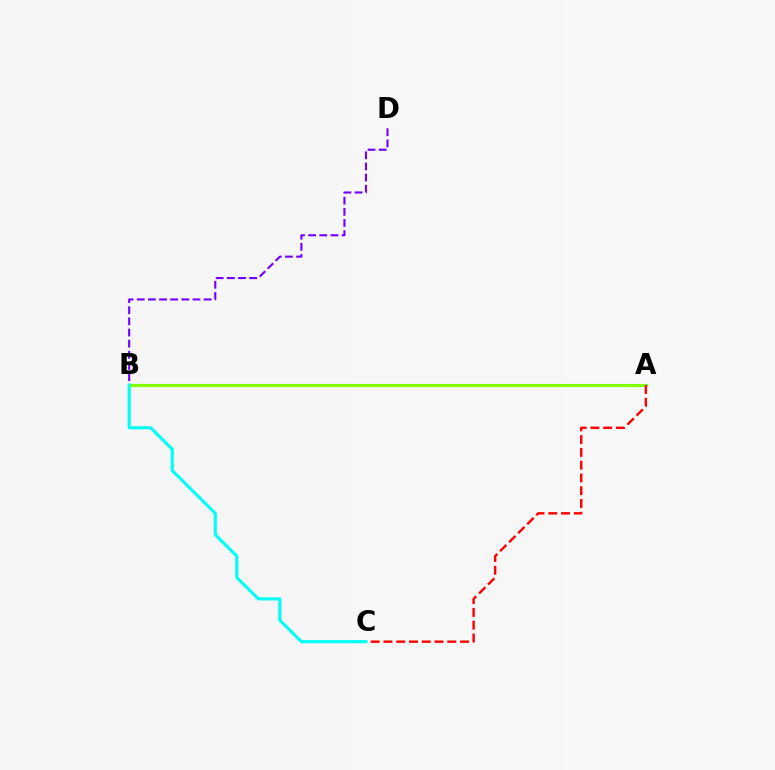{('A', 'B'): [{'color': '#84ff00', 'line_style': 'solid', 'thickness': 2.27}], ('A', 'C'): [{'color': '#ff0000', 'line_style': 'dashed', 'thickness': 1.74}], ('B', 'D'): [{'color': '#7200ff', 'line_style': 'dashed', 'thickness': 1.51}], ('B', 'C'): [{'color': '#00fff6', 'line_style': 'solid', 'thickness': 2.24}]}